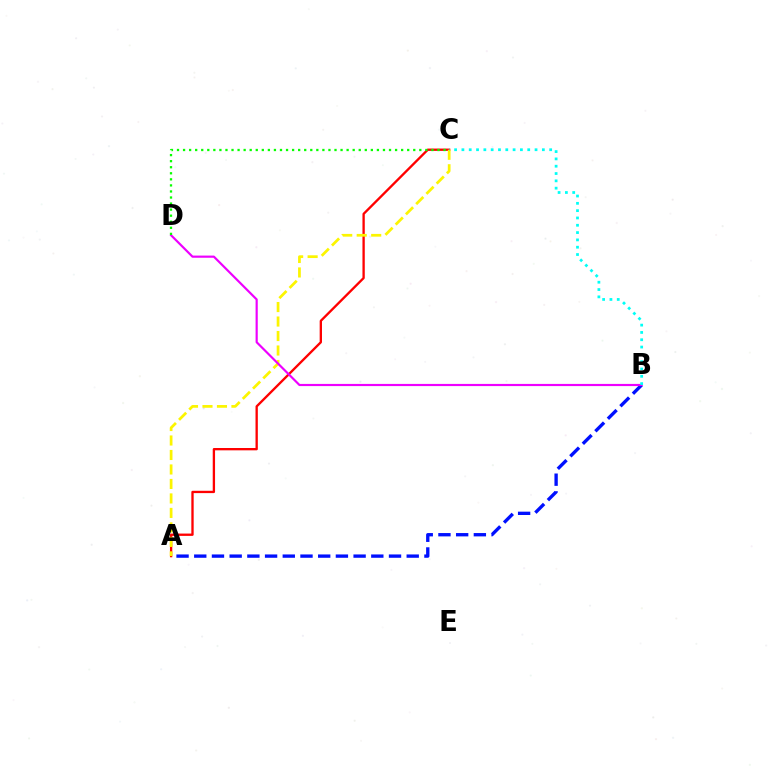{('A', 'B'): [{'color': '#0010ff', 'line_style': 'dashed', 'thickness': 2.41}], ('A', 'C'): [{'color': '#ff0000', 'line_style': 'solid', 'thickness': 1.68}, {'color': '#fcf500', 'line_style': 'dashed', 'thickness': 1.97}], ('B', 'D'): [{'color': '#ee00ff', 'line_style': 'solid', 'thickness': 1.57}], ('B', 'C'): [{'color': '#00fff6', 'line_style': 'dotted', 'thickness': 1.99}], ('C', 'D'): [{'color': '#08ff00', 'line_style': 'dotted', 'thickness': 1.65}]}